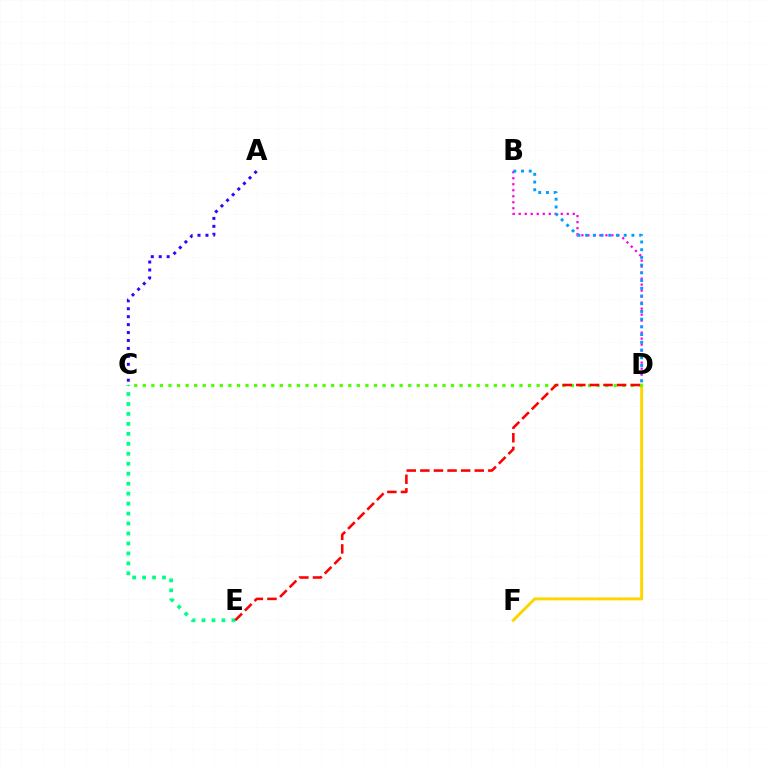{('D', 'F'): [{'color': '#ffd500', 'line_style': 'solid', 'thickness': 2.14}], ('B', 'D'): [{'color': '#ff00ed', 'line_style': 'dotted', 'thickness': 1.63}, {'color': '#009eff', 'line_style': 'dotted', 'thickness': 2.1}], ('A', 'C'): [{'color': '#3700ff', 'line_style': 'dotted', 'thickness': 2.16}], ('C', 'D'): [{'color': '#4fff00', 'line_style': 'dotted', 'thickness': 2.33}], ('C', 'E'): [{'color': '#00ff86', 'line_style': 'dotted', 'thickness': 2.71}], ('D', 'E'): [{'color': '#ff0000', 'line_style': 'dashed', 'thickness': 1.85}]}